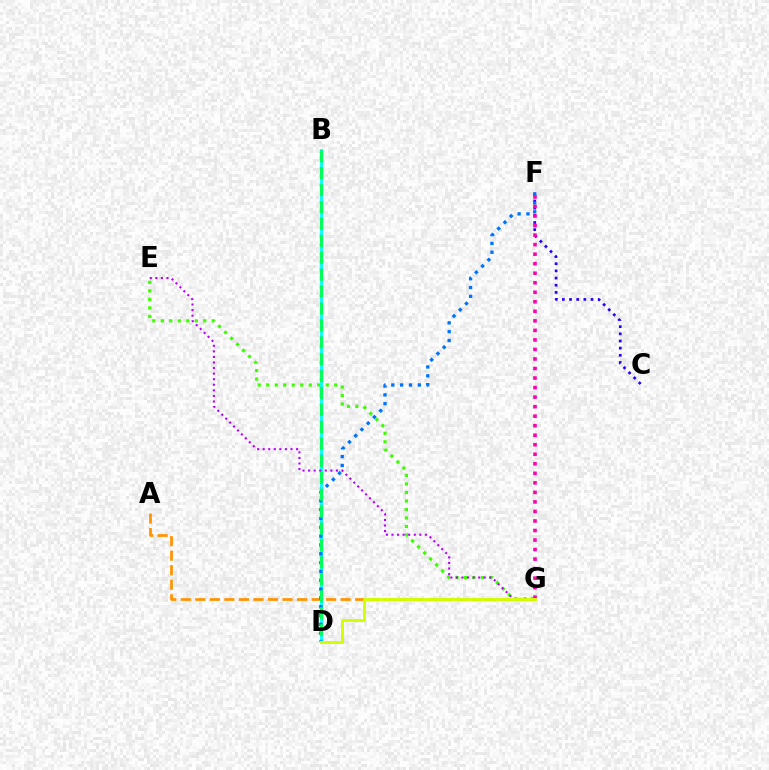{('B', 'D'): [{'color': '#ff0000', 'line_style': 'dotted', 'thickness': 2.29}, {'color': '#00fff6', 'line_style': 'solid', 'thickness': 2.02}, {'color': '#00ff5c', 'line_style': 'dashed', 'thickness': 2.3}], ('E', 'G'): [{'color': '#3dff00', 'line_style': 'dotted', 'thickness': 2.31}, {'color': '#b900ff', 'line_style': 'dotted', 'thickness': 1.51}], ('A', 'G'): [{'color': '#ff9400', 'line_style': 'dashed', 'thickness': 1.97}], ('C', 'F'): [{'color': '#2500ff', 'line_style': 'dotted', 'thickness': 1.95}], ('D', 'F'): [{'color': '#0074ff', 'line_style': 'dotted', 'thickness': 2.4}], ('F', 'G'): [{'color': '#ff00ac', 'line_style': 'dotted', 'thickness': 2.59}], ('D', 'G'): [{'color': '#d1ff00', 'line_style': 'solid', 'thickness': 2.07}]}